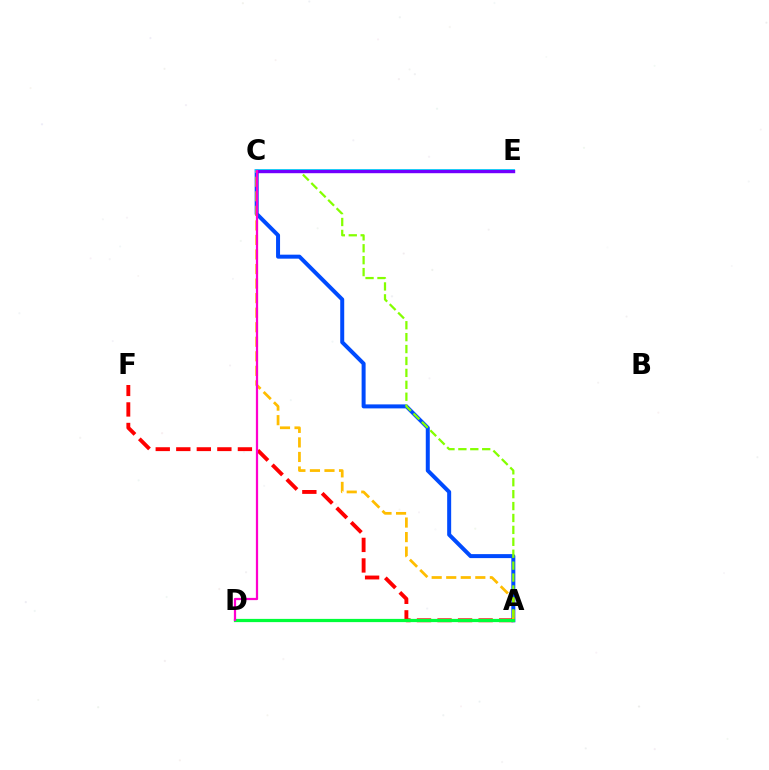{('A', 'C'): [{'color': '#004bff', 'line_style': 'solid', 'thickness': 2.87}, {'color': '#ffbd00', 'line_style': 'dashed', 'thickness': 1.98}, {'color': '#84ff00', 'line_style': 'dashed', 'thickness': 1.62}], ('A', 'F'): [{'color': '#ff0000', 'line_style': 'dashed', 'thickness': 2.79}], ('C', 'E'): [{'color': '#00fff6', 'line_style': 'solid', 'thickness': 2.81}, {'color': '#7200ff', 'line_style': 'solid', 'thickness': 2.45}], ('A', 'D'): [{'color': '#00ff39', 'line_style': 'solid', 'thickness': 2.32}], ('C', 'D'): [{'color': '#ff00cf', 'line_style': 'solid', 'thickness': 1.62}]}